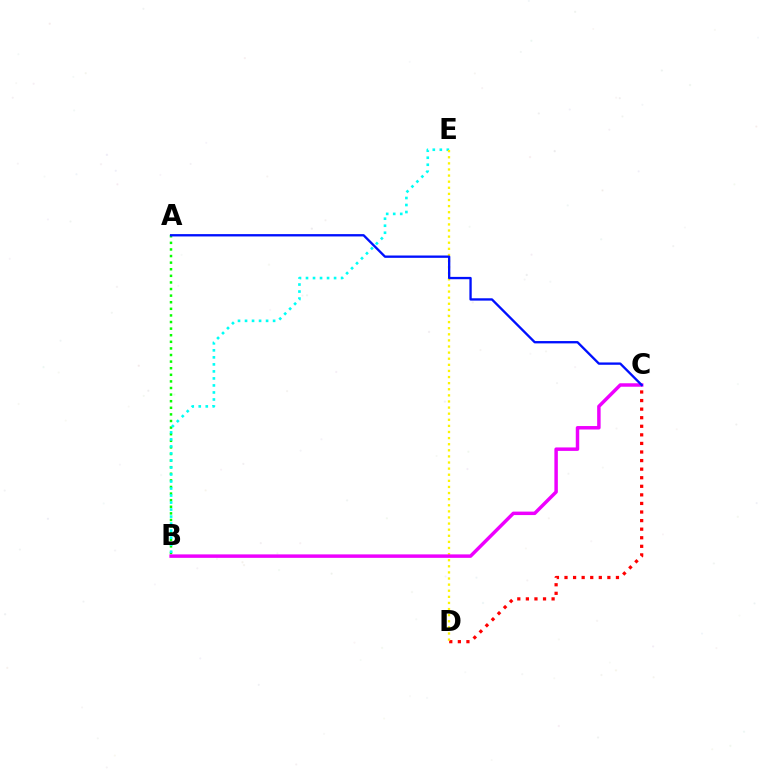{('C', 'D'): [{'color': '#ff0000', 'line_style': 'dotted', 'thickness': 2.33}], ('A', 'B'): [{'color': '#08ff00', 'line_style': 'dotted', 'thickness': 1.79}], ('B', 'E'): [{'color': '#00fff6', 'line_style': 'dotted', 'thickness': 1.91}], ('D', 'E'): [{'color': '#fcf500', 'line_style': 'dotted', 'thickness': 1.66}], ('B', 'C'): [{'color': '#ee00ff', 'line_style': 'solid', 'thickness': 2.5}], ('A', 'C'): [{'color': '#0010ff', 'line_style': 'solid', 'thickness': 1.68}]}